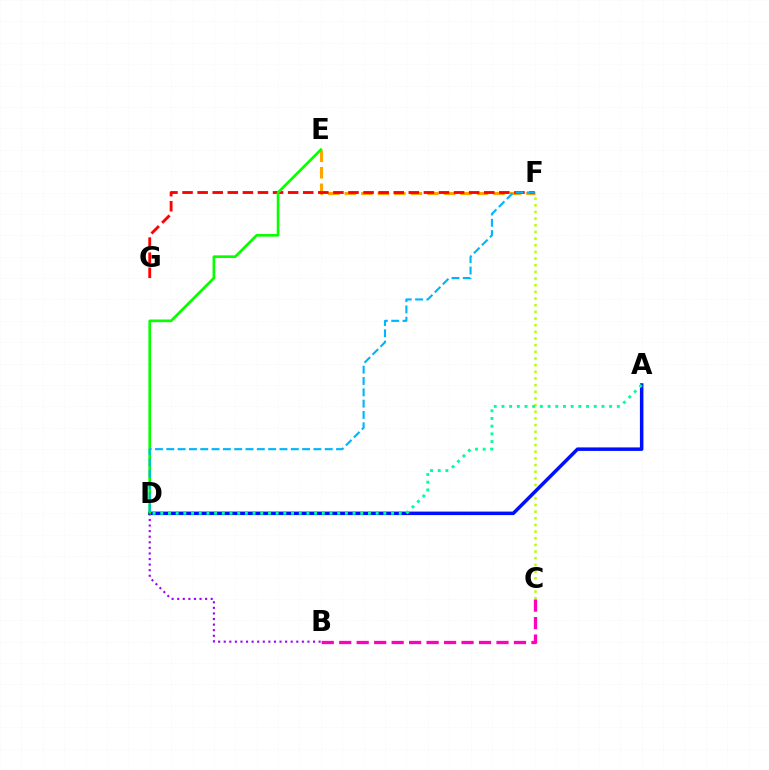{('C', 'F'): [{'color': '#b3ff00', 'line_style': 'dotted', 'thickness': 1.81}], ('B', 'C'): [{'color': '#ff00bd', 'line_style': 'dashed', 'thickness': 2.37}], ('A', 'D'): [{'color': '#0010ff', 'line_style': 'solid', 'thickness': 2.52}, {'color': '#00ff9d', 'line_style': 'dotted', 'thickness': 2.09}], ('E', 'F'): [{'color': '#ffa500', 'line_style': 'dashed', 'thickness': 2.24}], ('F', 'G'): [{'color': '#ff0000', 'line_style': 'dashed', 'thickness': 2.05}], ('D', 'E'): [{'color': '#08ff00', 'line_style': 'solid', 'thickness': 1.92}], ('D', 'F'): [{'color': '#00b5ff', 'line_style': 'dashed', 'thickness': 1.54}], ('B', 'D'): [{'color': '#9b00ff', 'line_style': 'dotted', 'thickness': 1.52}]}